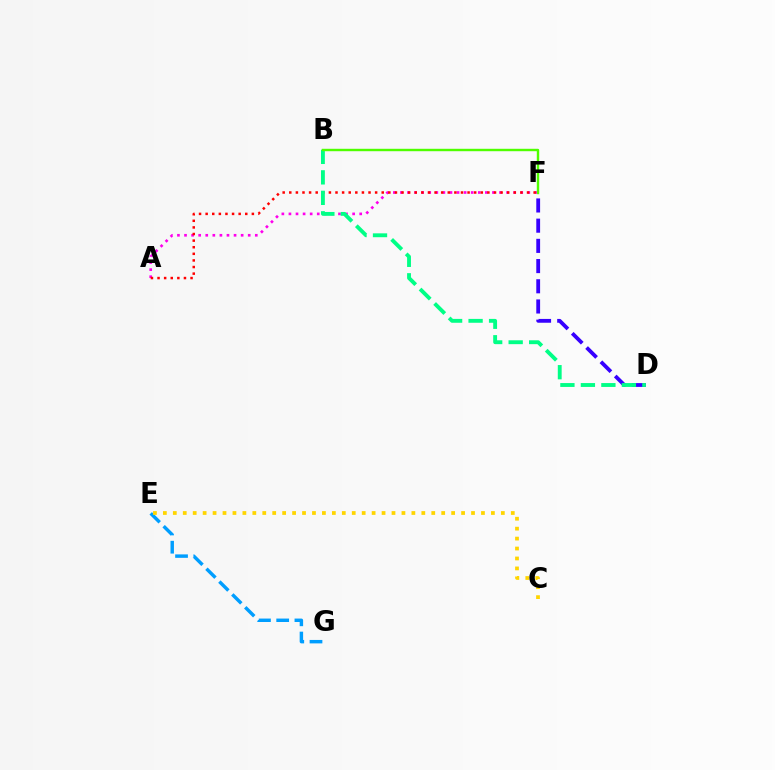{('D', 'F'): [{'color': '#3700ff', 'line_style': 'dashed', 'thickness': 2.74}], ('A', 'F'): [{'color': '#ff00ed', 'line_style': 'dotted', 'thickness': 1.92}, {'color': '#ff0000', 'line_style': 'dotted', 'thickness': 1.79}], ('E', 'G'): [{'color': '#009eff', 'line_style': 'dashed', 'thickness': 2.48}], ('C', 'E'): [{'color': '#ffd500', 'line_style': 'dotted', 'thickness': 2.7}], ('B', 'D'): [{'color': '#00ff86', 'line_style': 'dashed', 'thickness': 2.78}], ('B', 'F'): [{'color': '#4fff00', 'line_style': 'solid', 'thickness': 1.74}]}